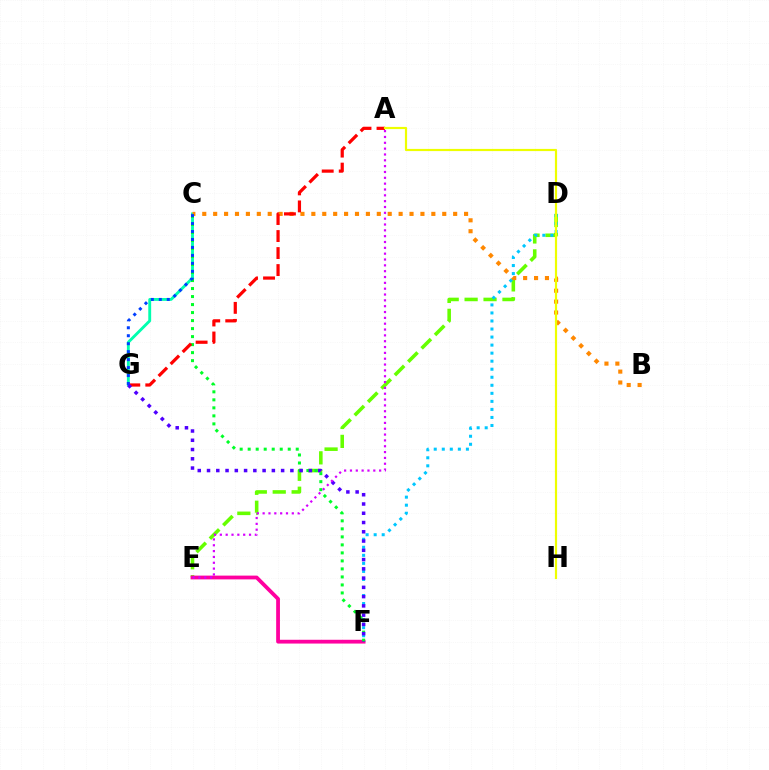{('D', 'E'): [{'color': '#66ff00', 'line_style': 'dashed', 'thickness': 2.57}], ('C', 'G'): [{'color': '#00ffaf', 'line_style': 'solid', 'thickness': 2.07}, {'color': '#003fff', 'line_style': 'dotted', 'thickness': 2.16}], ('B', 'C'): [{'color': '#ff8800', 'line_style': 'dotted', 'thickness': 2.96}], ('D', 'F'): [{'color': '#00c7ff', 'line_style': 'dotted', 'thickness': 2.18}], ('E', 'F'): [{'color': '#ff00a0', 'line_style': 'solid', 'thickness': 2.72}], ('C', 'F'): [{'color': '#00ff27', 'line_style': 'dotted', 'thickness': 2.18}], ('A', 'G'): [{'color': '#ff0000', 'line_style': 'dashed', 'thickness': 2.31}], ('A', 'H'): [{'color': '#eeff00', 'line_style': 'solid', 'thickness': 1.57}], ('F', 'G'): [{'color': '#4f00ff', 'line_style': 'dotted', 'thickness': 2.52}], ('A', 'E'): [{'color': '#d600ff', 'line_style': 'dotted', 'thickness': 1.59}]}